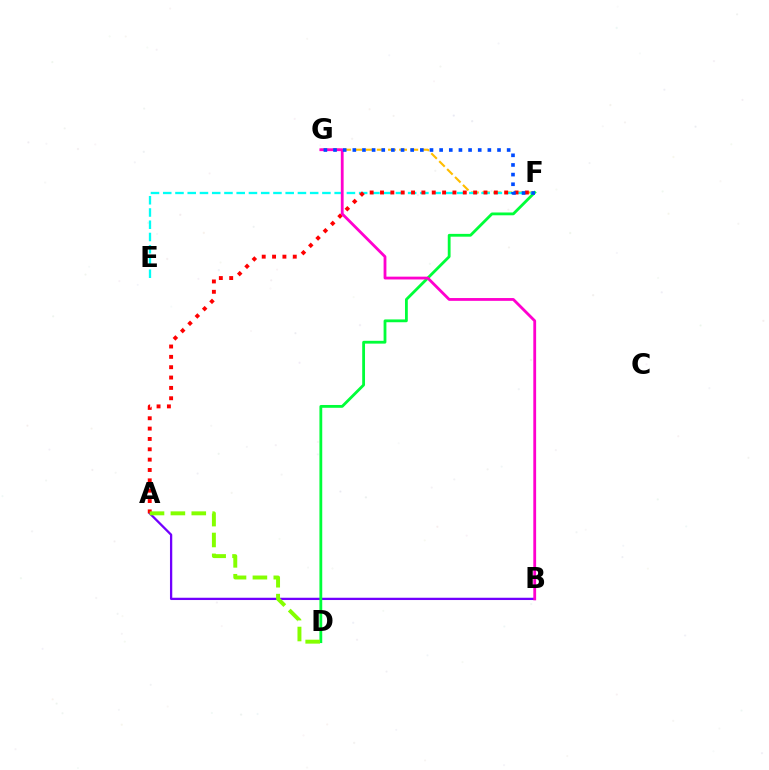{('F', 'G'): [{'color': '#ffbd00', 'line_style': 'dashed', 'thickness': 1.52}, {'color': '#004bff', 'line_style': 'dotted', 'thickness': 2.62}], ('A', 'B'): [{'color': '#7200ff', 'line_style': 'solid', 'thickness': 1.64}], ('E', 'F'): [{'color': '#00fff6', 'line_style': 'dashed', 'thickness': 1.66}], ('A', 'F'): [{'color': '#ff0000', 'line_style': 'dotted', 'thickness': 2.81}], ('D', 'F'): [{'color': '#00ff39', 'line_style': 'solid', 'thickness': 2.02}], ('A', 'D'): [{'color': '#84ff00', 'line_style': 'dashed', 'thickness': 2.84}], ('B', 'G'): [{'color': '#ff00cf', 'line_style': 'solid', 'thickness': 2.02}]}